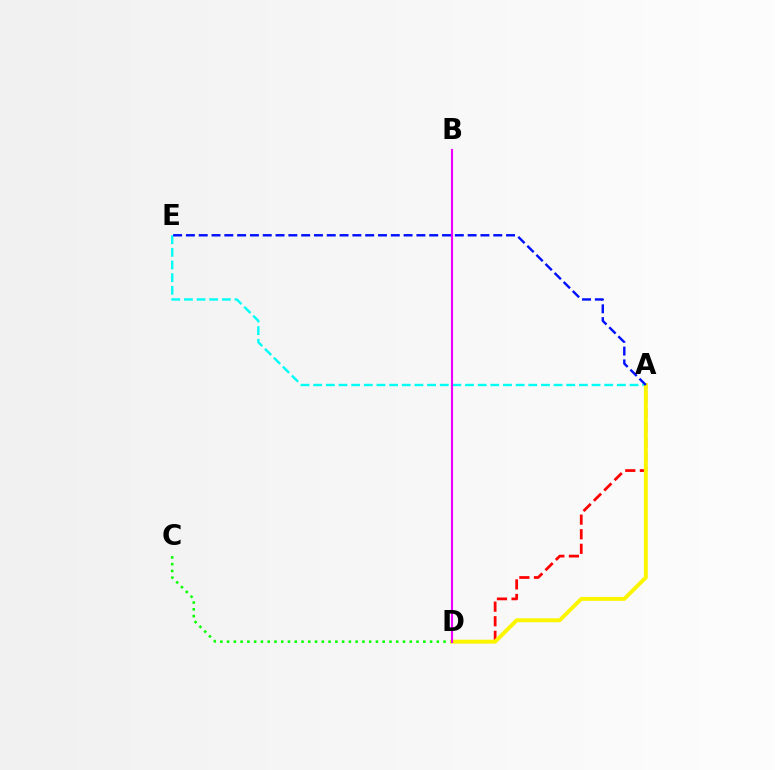{('A', 'D'): [{'color': '#ff0000', 'line_style': 'dashed', 'thickness': 1.98}, {'color': '#fcf500', 'line_style': 'solid', 'thickness': 2.83}], ('C', 'D'): [{'color': '#08ff00', 'line_style': 'dotted', 'thickness': 1.84}], ('A', 'E'): [{'color': '#00fff6', 'line_style': 'dashed', 'thickness': 1.72}, {'color': '#0010ff', 'line_style': 'dashed', 'thickness': 1.74}], ('B', 'D'): [{'color': '#ee00ff', 'line_style': 'solid', 'thickness': 1.52}]}